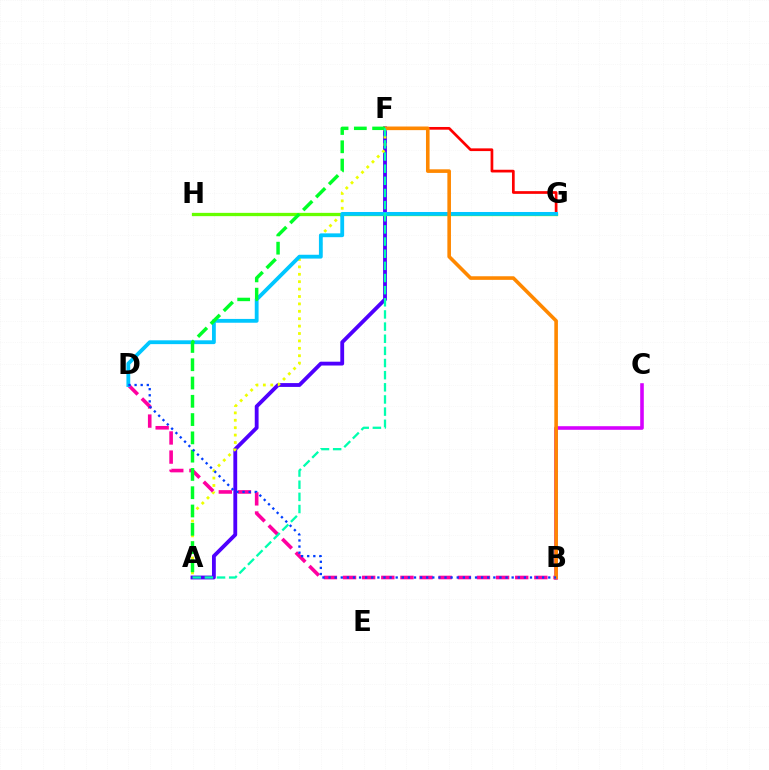{('B', 'C'): [{'color': '#d600ff', 'line_style': 'solid', 'thickness': 2.58}], ('A', 'F'): [{'color': '#4f00ff', 'line_style': 'solid', 'thickness': 2.76}, {'color': '#eeff00', 'line_style': 'dotted', 'thickness': 2.01}, {'color': '#00ff27', 'line_style': 'dashed', 'thickness': 2.48}, {'color': '#00ffaf', 'line_style': 'dashed', 'thickness': 1.65}], ('B', 'D'): [{'color': '#ff00a0', 'line_style': 'dashed', 'thickness': 2.6}, {'color': '#003fff', 'line_style': 'dotted', 'thickness': 1.66}], ('G', 'H'): [{'color': '#66ff00', 'line_style': 'solid', 'thickness': 2.36}], ('F', 'G'): [{'color': '#ff0000', 'line_style': 'solid', 'thickness': 1.95}], ('D', 'G'): [{'color': '#00c7ff', 'line_style': 'solid', 'thickness': 2.74}], ('B', 'F'): [{'color': '#ff8800', 'line_style': 'solid', 'thickness': 2.59}]}